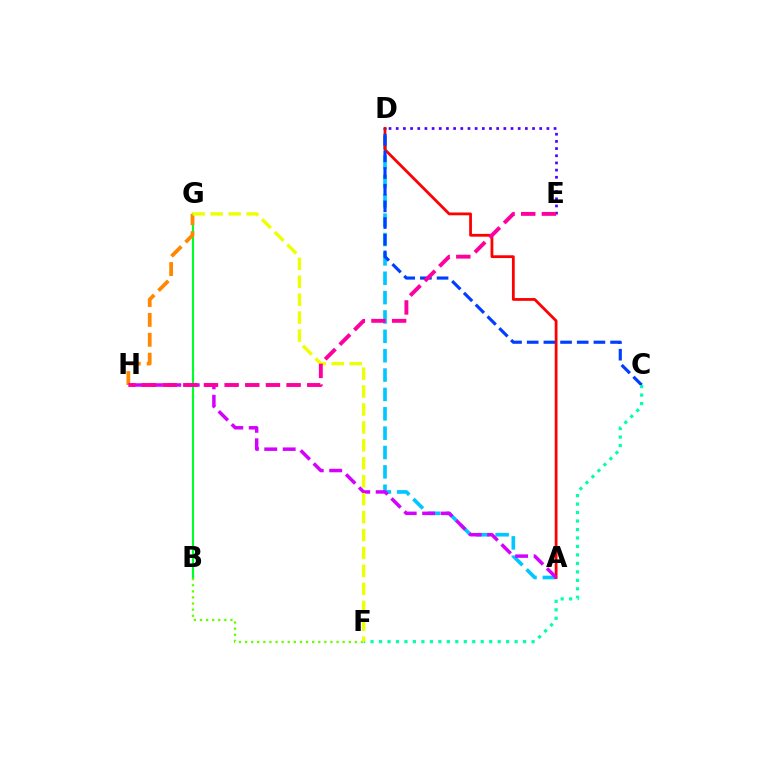{('A', 'D'): [{'color': '#00c7ff', 'line_style': 'dashed', 'thickness': 2.63}, {'color': '#ff0000', 'line_style': 'solid', 'thickness': 2.0}], ('B', 'G'): [{'color': '#00ff27', 'line_style': 'solid', 'thickness': 1.55}], ('G', 'H'): [{'color': '#ff8800', 'line_style': 'dashed', 'thickness': 2.7}], ('A', 'H'): [{'color': '#d600ff', 'line_style': 'dashed', 'thickness': 2.51}], ('C', 'D'): [{'color': '#003fff', 'line_style': 'dashed', 'thickness': 2.27}], ('D', 'E'): [{'color': '#4f00ff', 'line_style': 'dotted', 'thickness': 1.95}], ('C', 'F'): [{'color': '#00ffaf', 'line_style': 'dotted', 'thickness': 2.3}], ('B', 'F'): [{'color': '#66ff00', 'line_style': 'dotted', 'thickness': 1.66}], ('F', 'G'): [{'color': '#eeff00', 'line_style': 'dashed', 'thickness': 2.44}], ('E', 'H'): [{'color': '#ff00a0', 'line_style': 'dashed', 'thickness': 2.81}]}